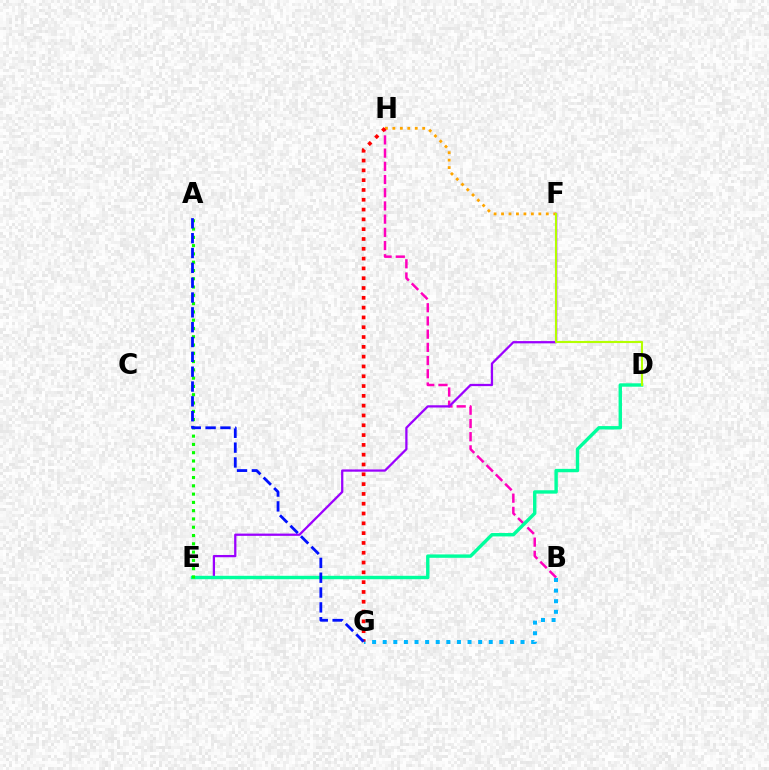{('B', 'H'): [{'color': '#ff00bd', 'line_style': 'dashed', 'thickness': 1.79}], ('E', 'F'): [{'color': '#9b00ff', 'line_style': 'solid', 'thickness': 1.63}], ('F', 'H'): [{'color': '#ffa500', 'line_style': 'dotted', 'thickness': 2.03}], ('D', 'E'): [{'color': '#00ff9d', 'line_style': 'solid', 'thickness': 2.45}], ('D', 'F'): [{'color': '#b3ff00', 'line_style': 'solid', 'thickness': 1.52}], ('A', 'E'): [{'color': '#08ff00', 'line_style': 'dotted', 'thickness': 2.25}], ('B', 'G'): [{'color': '#00b5ff', 'line_style': 'dotted', 'thickness': 2.88}], ('G', 'H'): [{'color': '#ff0000', 'line_style': 'dotted', 'thickness': 2.66}], ('A', 'G'): [{'color': '#0010ff', 'line_style': 'dashed', 'thickness': 2.02}]}